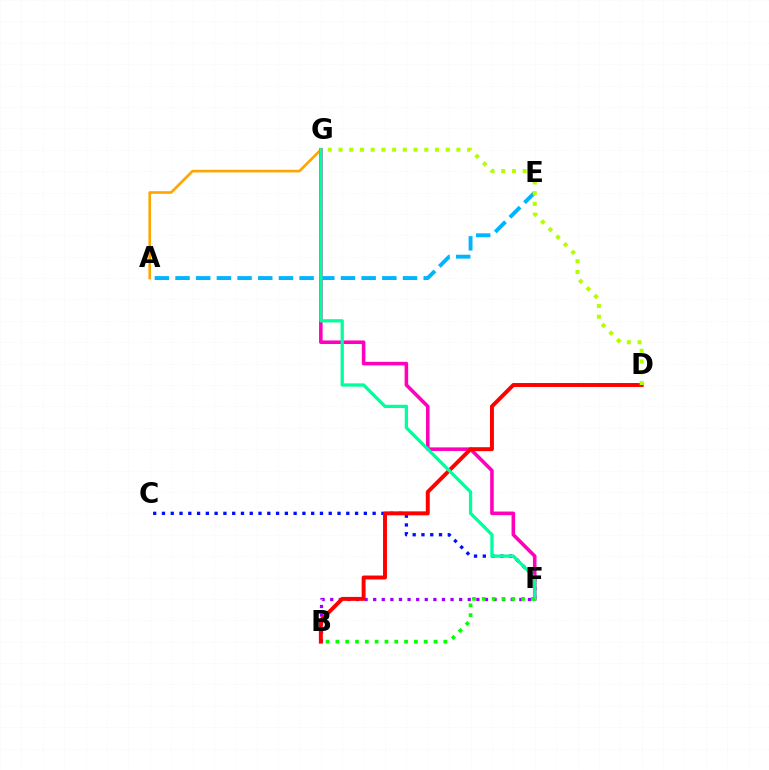{('C', 'F'): [{'color': '#0010ff', 'line_style': 'dotted', 'thickness': 2.38}], ('A', 'G'): [{'color': '#ffa500', 'line_style': 'solid', 'thickness': 1.9}], ('B', 'F'): [{'color': '#9b00ff', 'line_style': 'dotted', 'thickness': 2.34}, {'color': '#08ff00', 'line_style': 'dotted', 'thickness': 2.67}], ('F', 'G'): [{'color': '#ff00bd', 'line_style': 'solid', 'thickness': 2.57}, {'color': '#00ff9d', 'line_style': 'solid', 'thickness': 2.36}], ('A', 'E'): [{'color': '#00b5ff', 'line_style': 'dashed', 'thickness': 2.81}], ('B', 'D'): [{'color': '#ff0000', 'line_style': 'solid', 'thickness': 2.83}], ('D', 'G'): [{'color': '#b3ff00', 'line_style': 'dotted', 'thickness': 2.91}]}